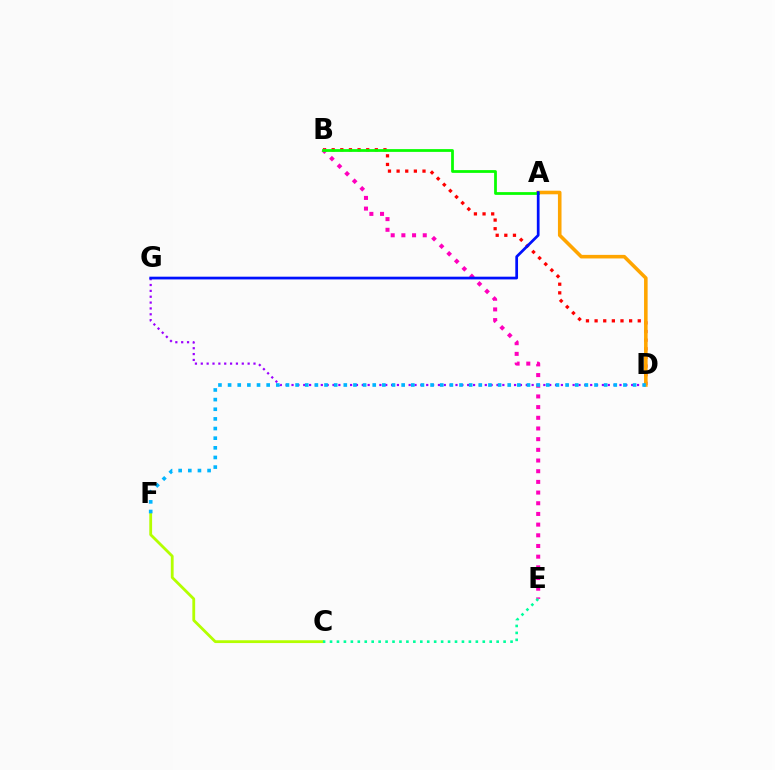{('B', 'D'): [{'color': '#ff0000', 'line_style': 'dotted', 'thickness': 2.35}], ('A', 'D'): [{'color': '#ffa500', 'line_style': 'solid', 'thickness': 2.57}], ('D', 'G'): [{'color': '#9b00ff', 'line_style': 'dotted', 'thickness': 1.59}], ('B', 'E'): [{'color': '#ff00bd', 'line_style': 'dotted', 'thickness': 2.9}], ('A', 'B'): [{'color': '#08ff00', 'line_style': 'solid', 'thickness': 1.99}], ('A', 'G'): [{'color': '#0010ff', 'line_style': 'solid', 'thickness': 1.96}], ('C', 'F'): [{'color': '#b3ff00', 'line_style': 'solid', 'thickness': 2.02}], ('C', 'E'): [{'color': '#00ff9d', 'line_style': 'dotted', 'thickness': 1.89}], ('D', 'F'): [{'color': '#00b5ff', 'line_style': 'dotted', 'thickness': 2.62}]}